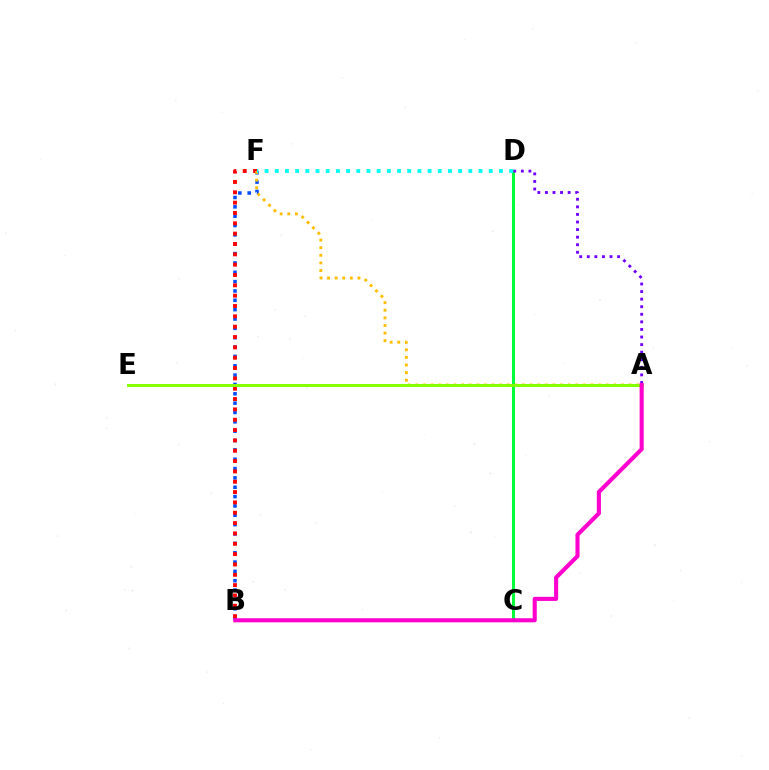{('B', 'F'): [{'color': '#004bff', 'line_style': 'dotted', 'thickness': 2.54}, {'color': '#ff0000', 'line_style': 'dotted', 'thickness': 2.81}], ('C', 'D'): [{'color': '#00ff39', 'line_style': 'solid', 'thickness': 2.2}], ('A', 'F'): [{'color': '#ffbd00', 'line_style': 'dotted', 'thickness': 2.07}], ('D', 'F'): [{'color': '#00fff6', 'line_style': 'dotted', 'thickness': 2.77}], ('A', 'D'): [{'color': '#7200ff', 'line_style': 'dotted', 'thickness': 2.06}], ('A', 'E'): [{'color': '#84ff00', 'line_style': 'solid', 'thickness': 2.13}], ('A', 'B'): [{'color': '#ff00cf', 'line_style': 'solid', 'thickness': 2.95}]}